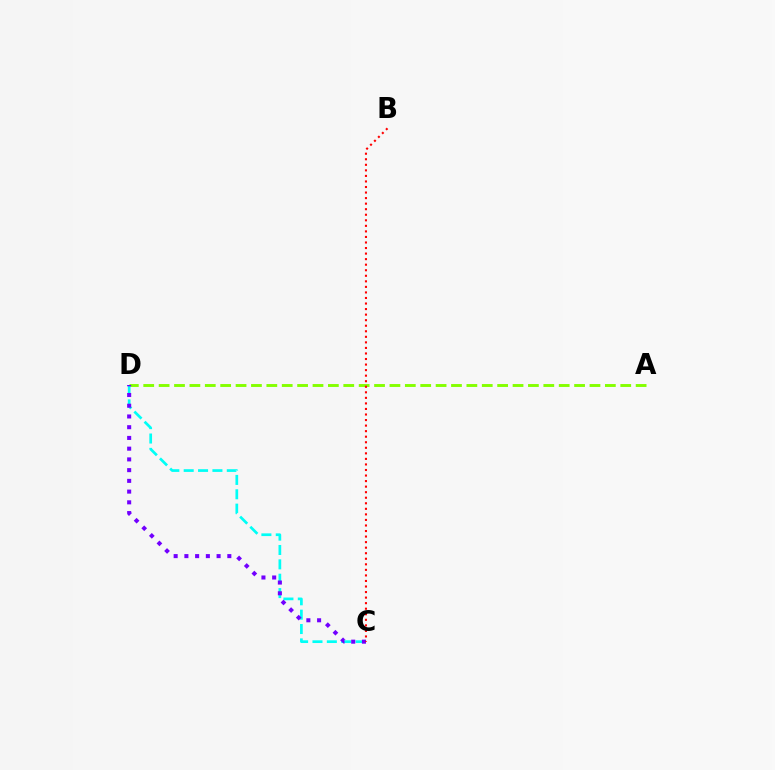{('A', 'D'): [{'color': '#84ff00', 'line_style': 'dashed', 'thickness': 2.09}], ('C', 'D'): [{'color': '#00fff6', 'line_style': 'dashed', 'thickness': 1.95}, {'color': '#7200ff', 'line_style': 'dotted', 'thickness': 2.92}], ('B', 'C'): [{'color': '#ff0000', 'line_style': 'dotted', 'thickness': 1.51}]}